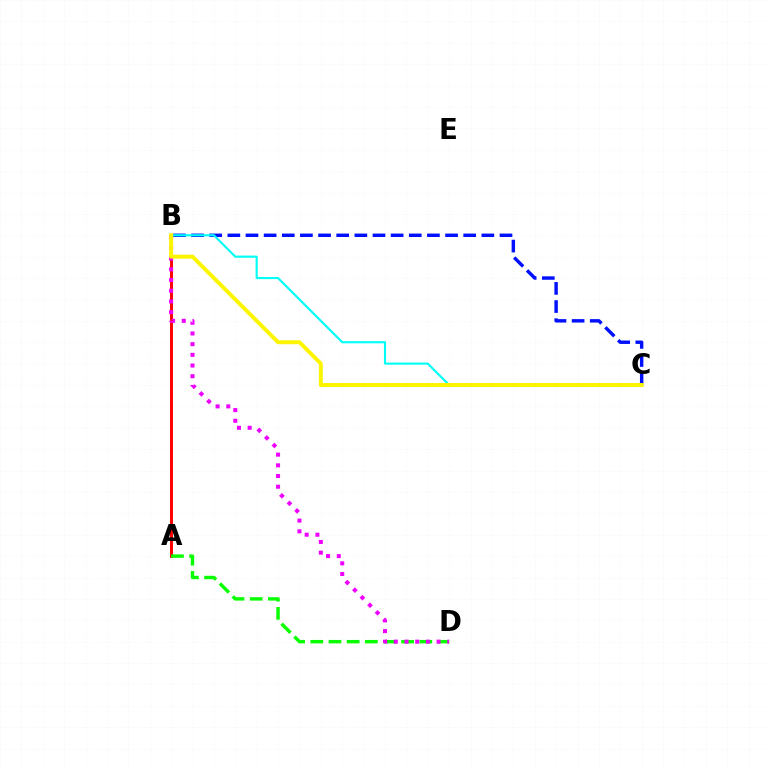{('A', 'B'): [{'color': '#ff0000', 'line_style': 'solid', 'thickness': 2.12}], ('A', 'D'): [{'color': '#08ff00', 'line_style': 'dashed', 'thickness': 2.47}], ('B', 'C'): [{'color': '#0010ff', 'line_style': 'dashed', 'thickness': 2.46}, {'color': '#00fff6', 'line_style': 'solid', 'thickness': 1.53}, {'color': '#fcf500', 'line_style': 'solid', 'thickness': 2.85}], ('B', 'D'): [{'color': '#ee00ff', 'line_style': 'dotted', 'thickness': 2.9}]}